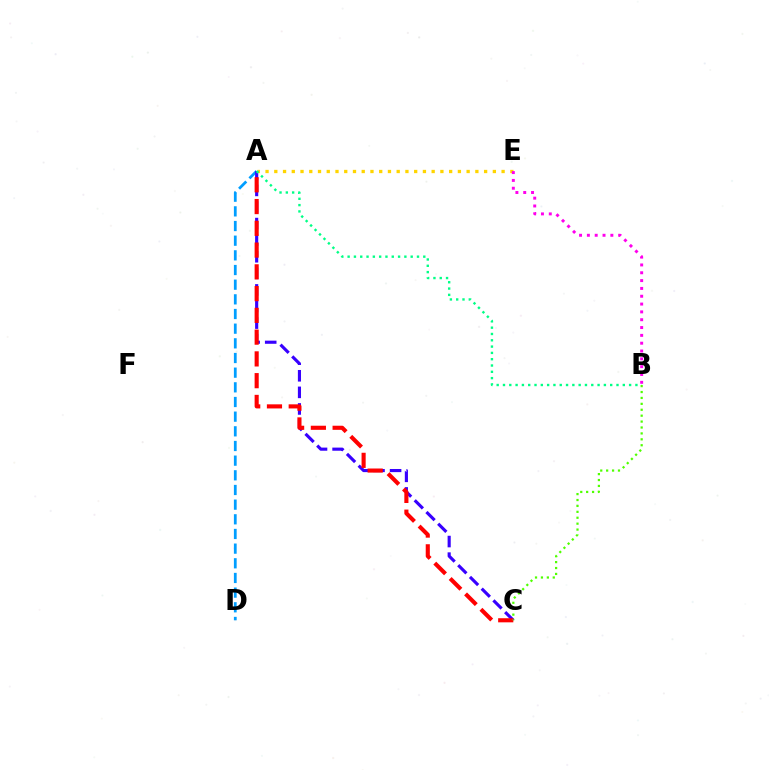{('A', 'D'): [{'color': '#009eff', 'line_style': 'dashed', 'thickness': 1.99}], ('A', 'E'): [{'color': '#ffd500', 'line_style': 'dotted', 'thickness': 2.38}], ('B', 'E'): [{'color': '#ff00ed', 'line_style': 'dotted', 'thickness': 2.13}], ('A', 'C'): [{'color': '#3700ff', 'line_style': 'dashed', 'thickness': 2.25}, {'color': '#ff0000', 'line_style': 'dashed', 'thickness': 2.96}], ('A', 'B'): [{'color': '#00ff86', 'line_style': 'dotted', 'thickness': 1.71}], ('B', 'C'): [{'color': '#4fff00', 'line_style': 'dotted', 'thickness': 1.61}]}